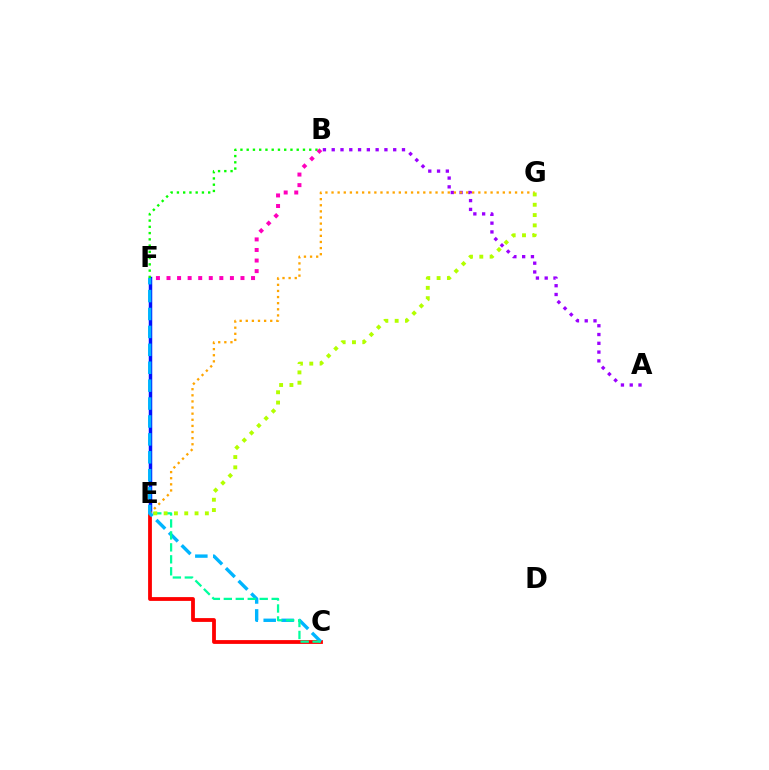{('E', 'F'): [{'color': '#0010ff', 'line_style': 'solid', 'thickness': 2.5}], ('A', 'B'): [{'color': '#9b00ff', 'line_style': 'dotted', 'thickness': 2.39}], ('C', 'E'): [{'color': '#ff0000', 'line_style': 'solid', 'thickness': 2.73}, {'color': '#00ff9d', 'line_style': 'dashed', 'thickness': 1.63}], ('E', 'G'): [{'color': '#ffa500', 'line_style': 'dotted', 'thickness': 1.66}, {'color': '#b3ff00', 'line_style': 'dotted', 'thickness': 2.8}], ('C', 'F'): [{'color': '#00b5ff', 'line_style': 'dashed', 'thickness': 2.43}], ('B', 'F'): [{'color': '#08ff00', 'line_style': 'dotted', 'thickness': 1.7}, {'color': '#ff00bd', 'line_style': 'dotted', 'thickness': 2.87}]}